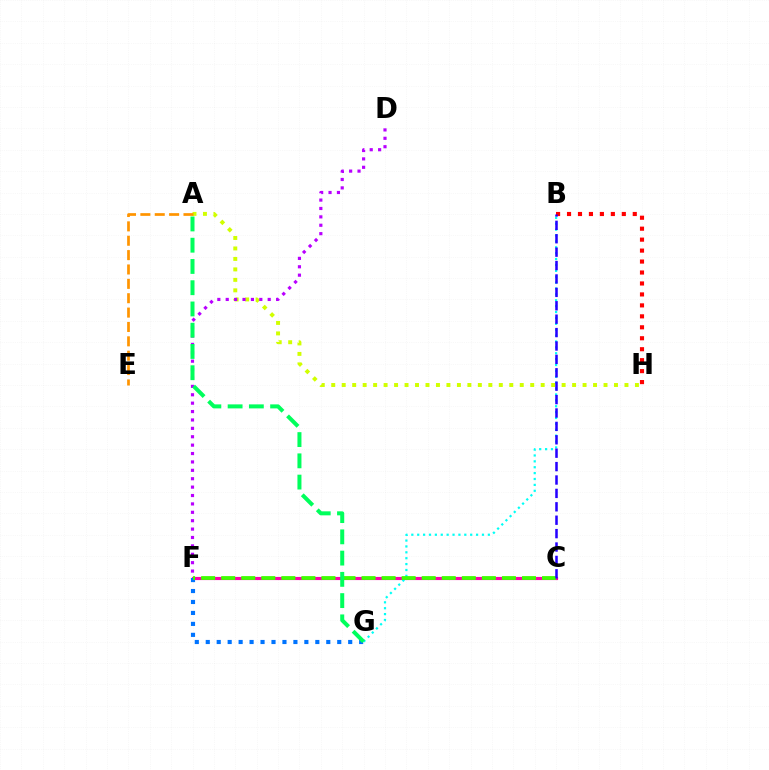{('C', 'F'): [{'color': '#ff00ac', 'line_style': 'solid', 'thickness': 2.28}, {'color': '#3dff00', 'line_style': 'dashed', 'thickness': 2.72}], ('F', 'G'): [{'color': '#0074ff', 'line_style': 'dotted', 'thickness': 2.98}], ('B', 'G'): [{'color': '#00fff6', 'line_style': 'dotted', 'thickness': 1.6}], ('A', 'H'): [{'color': '#d1ff00', 'line_style': 'dotted', 'thickness': 2.85}], ('A', 'E'): [{'color': '#ff9400', 'line_style': 'dashed', 'thickness': 1.95}], ('B', 'H'): [{'color': '#ff0000', 'line_style': 'dotted', 'thickness': 2.98}], ('D', 'F'): [{'color': '#b900ff', 'line_style': 'dotted', 'thickness': 2.28}], ('A', 'G'): [{'color': '#00ff5c', 'line_style': 'dashed', 'thickness': 2.89}], ('B', 'C'): [{'color': '#2500ff', 'line_style': 'dashed', 'thickness': 1.82}]}